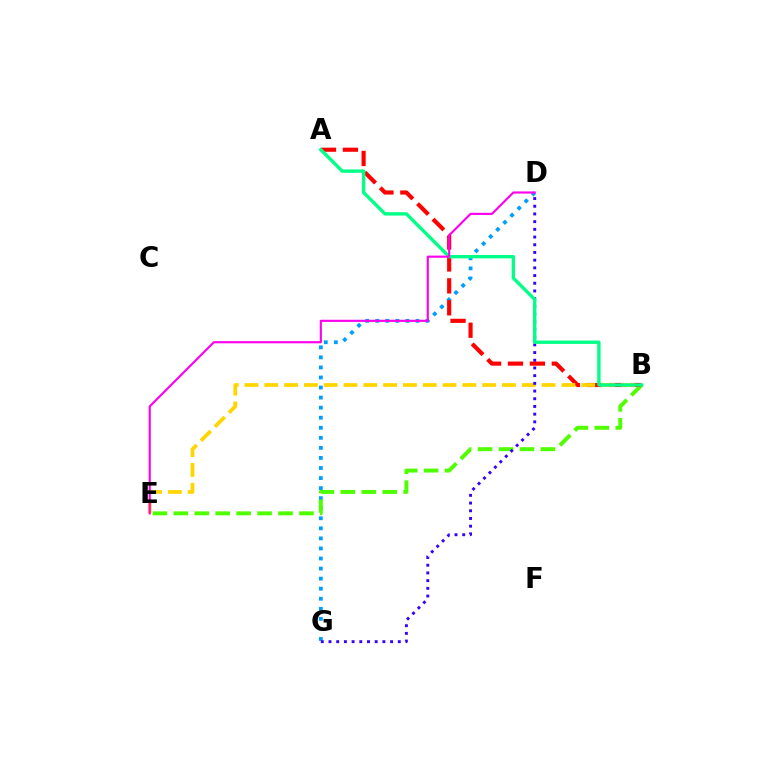{('D', 'G'): [{'color': '#009eff', 'line_style': 'dotted', 'thickness': 2.73}, {'color': '#3700ff', 'line_style': 'dotted', 'thickness': 2.09}], ('B', 'E'): [{'color': '#4fff00', 'line_style': 'dashed', 'thickness': 2.84}, {'color': '#ffd500', 'line_style': 'dashed', 'thickness': 2.69}], ('A', 'B'): [{'color': '#ff0000', 'line_style': 'dashed', 'thickness': 2.98}, {'color': '#00ff86', 'line_style': 'solid', 'thickness': 2.42}], ('D', 'E'): [{'color': '#ff00ed', 'line_style': 'solid', 'thickness': 1.54}]}